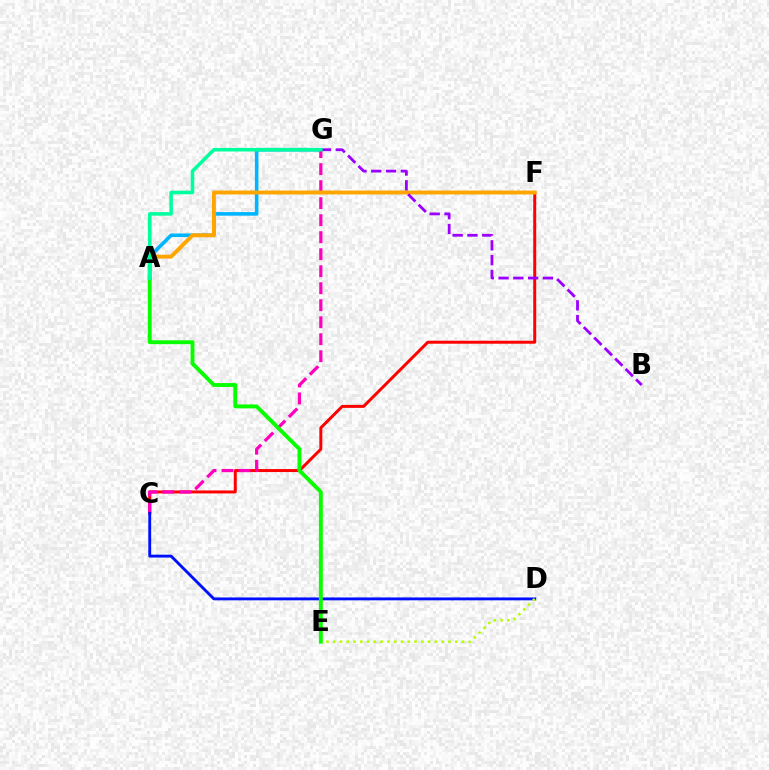{('C', 'F'): [{'color': '#ff0000', 'line_style': 'solid', 'thickness': 2.14}], ('A', 'G'): [{'color': '#00b5ff', 'line_style': 'solid', 'thickness': 2.59}, {'color': '#00ff9d', 'line_style': 'solid', 'thickness': 2.55}], ('C', 'G'): [{'color': '#ff00bd', 'line_style': 'dashed', 'thickness': 2.31}], ('A', 'F'): [{'color': '#ffa500', 'line_style': 'solid', 'thickness': 2.81}], ('C', 'D'): [{'color': '#0010ff', 'line_style': 'solid', 'thickness': 2.07}], ('B', 'G'): [{'color': '#9b00ff', 'line_style': 'dashed', 'thickness': 2.01}], ('D', 'E'): [{'color': '#b3ff00', 'line_style': 'dotted', 'thickness': 1.84}], ('A', 'E'): [{'color': '#08ff00', 'line_style': 'solid', 'thickness': 2.8}]}